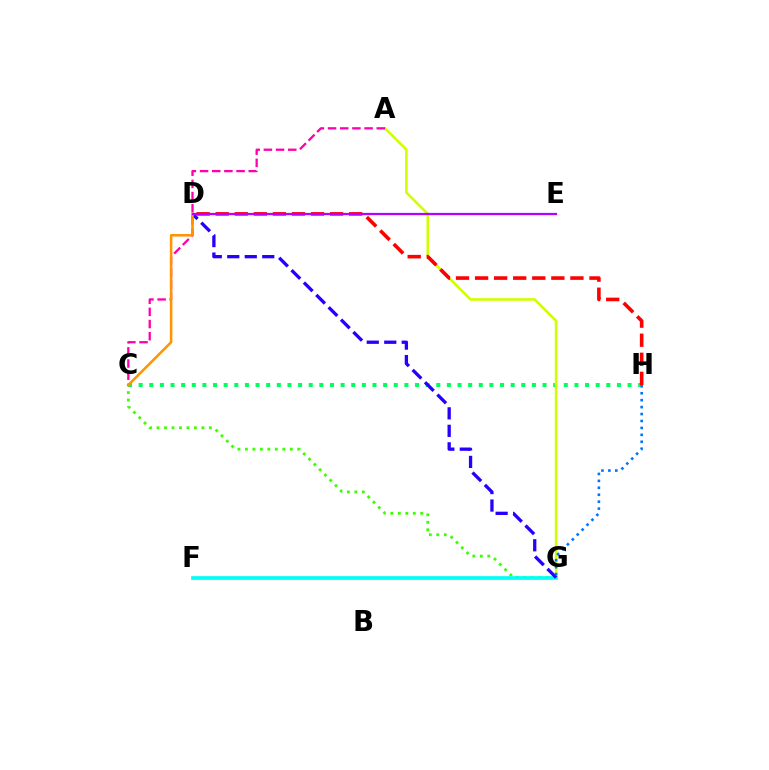{('C', 'G'): [{'color': '#3dff00', 'line_style': 'dotted', 'thickness': 2.03}], ('C', 'H'): [{'color': '#00ff5c', 'line_style': 'dotted', 'thickness': 2.89}], ('A', 'G'): [{'color': '#d1ff00', 'line_style': 'solid', 'thickness': 1.89}], ('D', 'H'): [{'color': '#ff0000', 'line_style': 'dashed', 'thickness': 2.59}], ('A', 'C'): [{'color': '#ff00ac', 'line_style': 'dashed', 'thickness': 1.65}], ('F', 'G'): [{'color': '#00fff6', 'line_style': 'solid', 'thickness': 2.65}], ('D', 'G'): [{'color': '#2500ff', 'line_style': 'dashed', 'thickness': 2.38}], ('C', 'D'): [{'color': '#ff9400', 'line_style': 'solid', 'thickness': 1.82}], ('G', 'H'): [{'color': '#0074ff', 'line_style': 'dotted', 'thickness': 1.88}], ('D', 'E'): [{'color': '#b900ff', 'line_style': 'solid', 'thickness': 1.61}]}